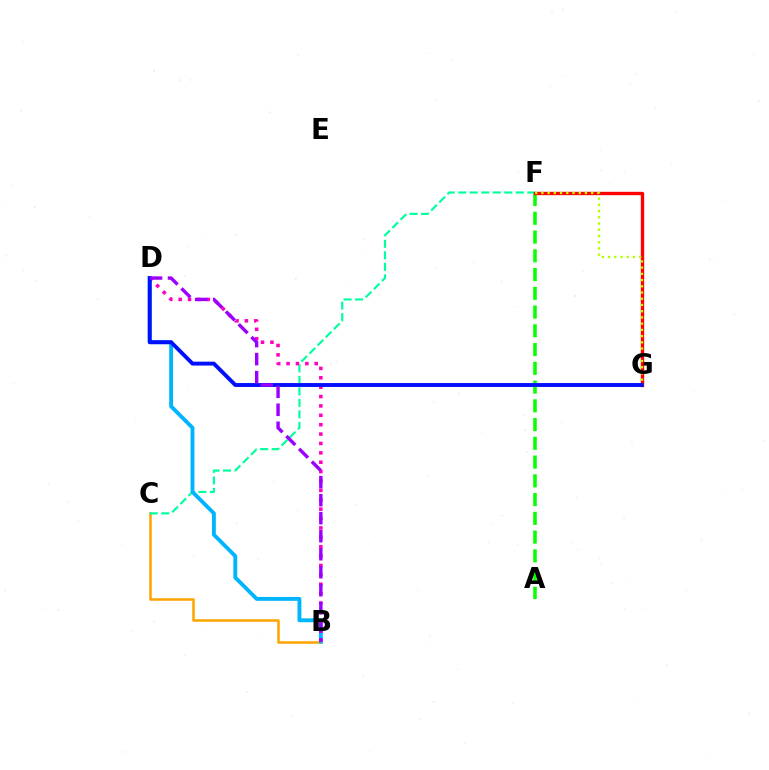{('A', 'F'): [{'color': '#08ff00', 'line_style': 'dashed', 'thickness': 2.55}], ('B', 'C'): [{'color': '#ffa500', 'line_style': 'solid', 'thickness': 1.83}], ('C', 'F'): [{'color': '#00ff9d', 'line_style': 'dashed', 'thickness': 1.56}], ('F', 'G'): [{'color': '#ff0000', 'line_style': 'solid', 'thickness': 2.42}, {'color': '#b3ff00', 'line_style': 'dotted', 'thickness': 1.69}], ('B', 'D'): [{'color': '#00b5ff', 'line_style': 'solid', 'thickness': 2.78}, {'color': '#ff00bd', 'line_style': 'dotted', 'thickness': 2.55}, {'color': '#9b00ff', 'line_style': 'dashed', 'thickness': 2.45}], ('D', 'G'): [{'color': '#0010ff', 'line_style': 'solid', 'thickness': 2.81}]}